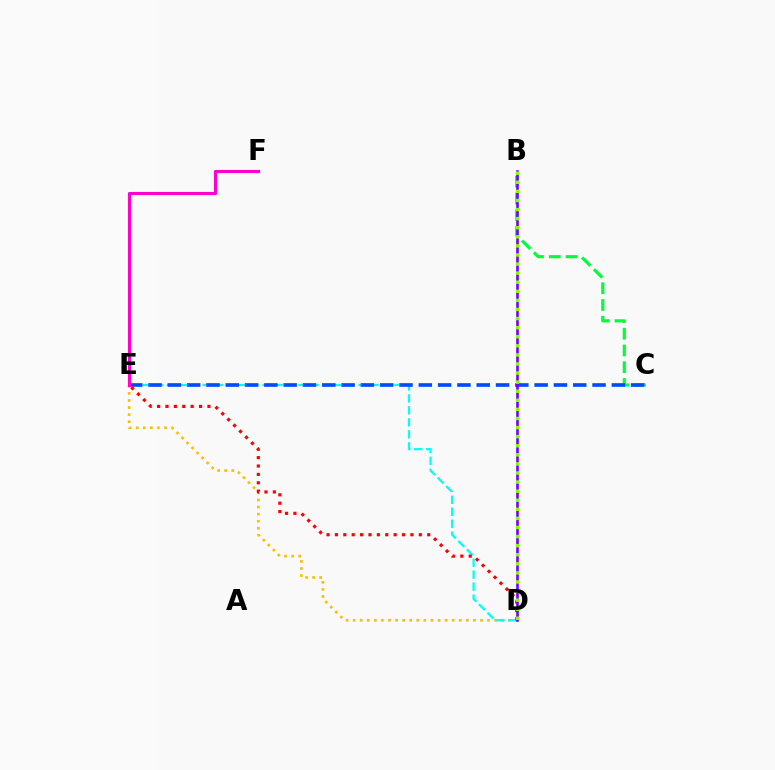{('D', 'E'): [{'color': '#ffbd00', 'line_style': 'dotted', 'thickness': 1.92}, {'color': '#00fff6', 'line_style': 'dashed', 'thickness': 1.63}, {'color': '#ff0000', 'line_style': 'dotted', 'thickness': 2.28}], ('B', 'C'): [{'color': '#00ff39', 'line_style': 'dashed', 'thickness': 2.28}], ('C', 'E'): [{'color': '#004bff', 'line_style': 'dashed', 'thickness': 2.62}], ('B', 'D'): [{'color': '#7200ff', 'line_style': 'solid', 'thickness': 1.87}, {'color': '#84ff00', 'line_style': 'dotted', 'thickness': 2.47}], ('E', 'F'): [{'color': '#ff00cf', 'line_style': 'solid', 'thickness': 2.24}]}